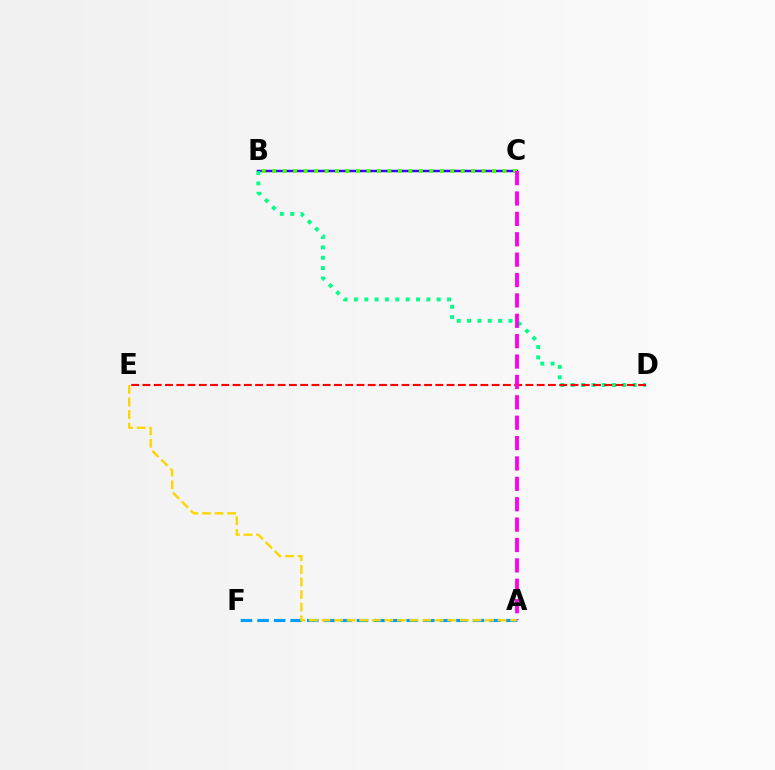{('B', 'C'): [{'color': '#3700ff', 'line_style': 'solid', 'thickness': 1.77}, {'color': '#4fff00', 'line_style': 'dotted', 'thickness': 2.84}], ('B', 'D'): [{'color': '#00ff86', 'line_style': 'dotted', 'thickness': 2.81}], ('A', 'F'): [{'color': '#009eff', 'line_style': 'dashed', 'thickness': 2.25}], ('D', 'E'): [{'color': '#ff0000', 'line_style': 'dashed', 'thickness': 1.53}], ('A', 'C'): [{'color': '#ff00ed', 'line_style': 'dashed', 'thickness': 2.77}], ('A', 'E'): [{'color': '#ffd500', 'line_style': 'dashed', 'thickness': 1.71}]}